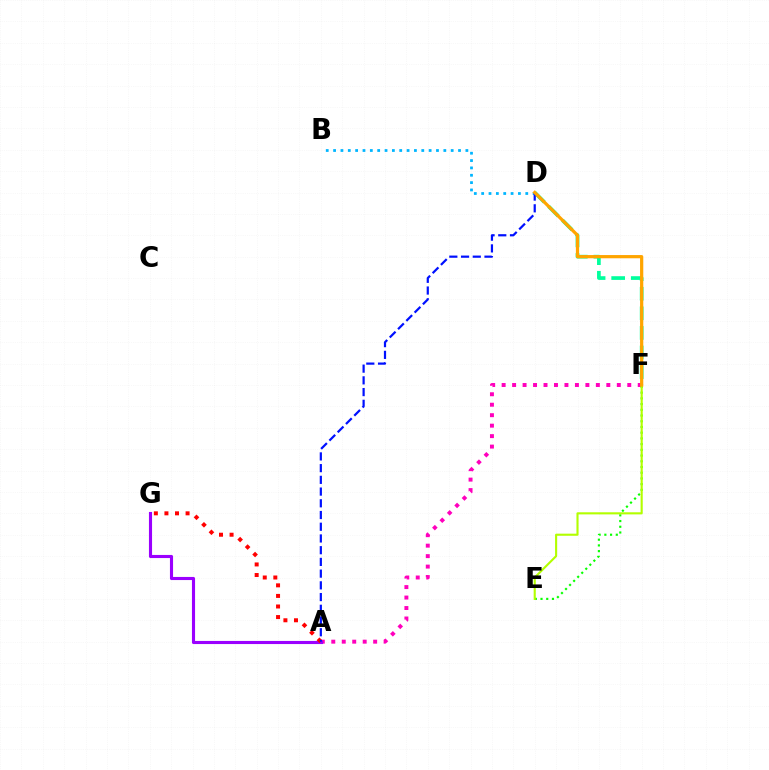{('A', 'F'): [{'color': '#ff00bd', 'line_style': 'dotted', 'thickness': 2.84}], ('D', 'F'): [{'color': '#00ff9d', 'line_style': 'dashed', 'thickness': 2.66}, {'color': '#ffa500', 'line_style': 'solid', 'thickness': 2.32}], ('A', 'G'): [{'color': '#9b00ff', 'line_style': 'solid', 'thickness': 2.24}, {'color': '#ff0000', 'line_style': 'dotted', 'thickness': 2.87}], ('B', 'D'): [{'color': '#00b5ff', 'line_style': 'dotted', 'thickness': 2.0}], ('E', 'F'): [{'color': '#08ff00', 'line_style': 'dotted', 'thickness': 1.55}, {'color': '#b3ff00', 'line_style': 'solid', 'thickness': 1.52}], ('A', 'D'): [{'color': '#0010ff', 'line_style': 'dashed', 'thickness': 1.59}]}